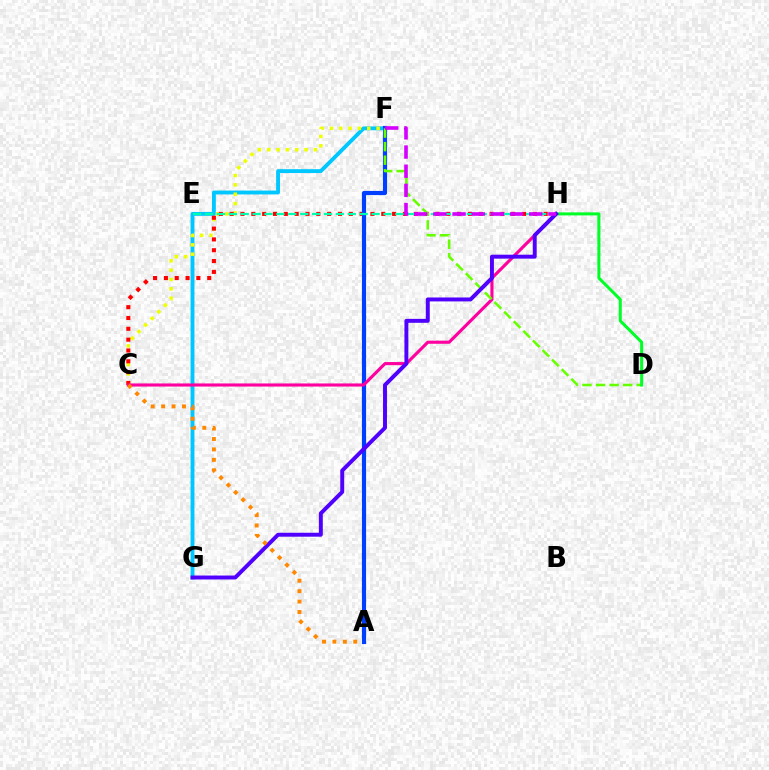{('F', 'G'): [{'color': '#00c7ff', 'line_style': 'solid', 'thickness': 2.79}], ('C', 'F'): [{'color': '#eeff00', 'line_style': 'dotted', 'thickness': 2.54}], ('C', 'H'): [{'color': '#ff0000', 'line_style': 'dotted', 'thickness': 2.94}, {'color': '#ff00a0', 'line_style': 'solid', 'thickness': 2.24}], ('A', 'F'): [{'color': '#003fff', 'line_style': 'solid', 'thickness': 2.98}], ('E', 'H'): [{'color': '#00ffaf', 'line_style': 'dashed', 'thickness': 1.62}], ('D', 'F'): [{'color': '#66ff00', 'line_style': 'dashed', 'thickness': 1.84}], ('D', 'H'): [{'color': '#00ff27', 'line_style': 'solid', 'thickness': 2.18}], ('G', 'H'): [{'color': '#4f00ff', 'line_style': 'solid', 'thickness': 2.84}], ('F', 'H'): [{'color': '#d600ff', 'line_style': 'dashed', 'thickness': 2.6}], ('A', 'C'): [{'color': '#ff8800', 'line_style': 'dotted', 'thickness': 2.83}]}